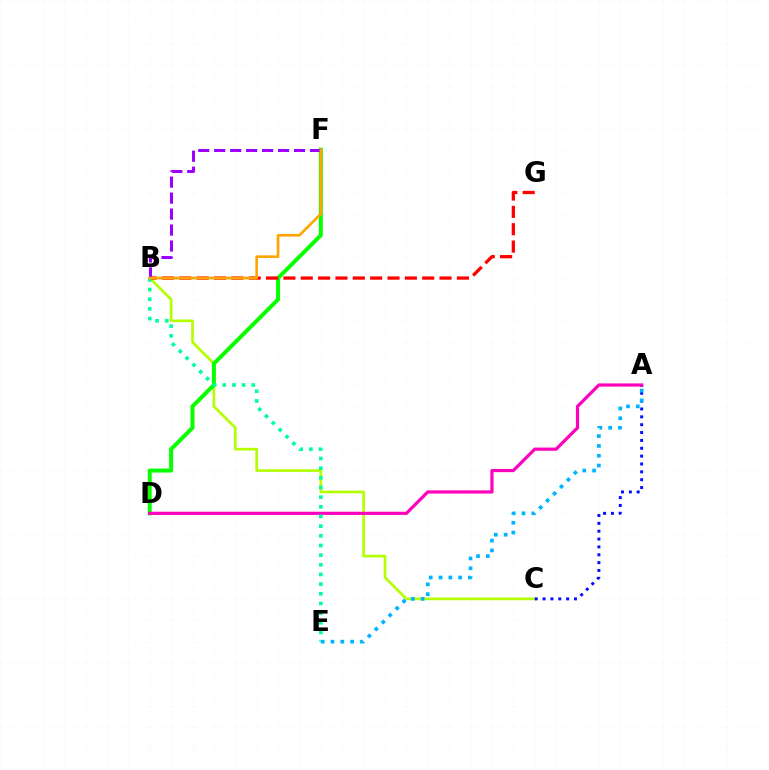{('B', 'C'): [{'color': '#b3ff00', 'line_style': 'solid', 'thickness': 1.93}], ('A', 'C'): [{'color': '#0010ff', 'line_style': 'dotted', 'thickness': 2.13}], ('D', 'F'): [{'color': '#08ff00', 'line_style': 'solid', 'thickness': 2.88}], ('A', 'D'): [{'color': '#ff00bd', 'line_style': 'solid', 'thickness': 2.3}], ('B', 'G'): [{'color': '#ff0000', 'line_style': 'dashed', 'thickness': 2.36}], ('B', 'E'): [{'color': '#00ff9d', 'line_style': 'dotted', 'thickness': 2.63}], ('B', 'F'): [{'color': '#9b00ff', 'line_style': 'dashed', 'thickness': 2.17}, {'color': '#ffa500', 'line_style': 'solid', 'thickness': 1.91}], ('A', 'E'): [{'color': '#00b5ff', 'line_style': 'dotted', 'thickness': 2.67}]}